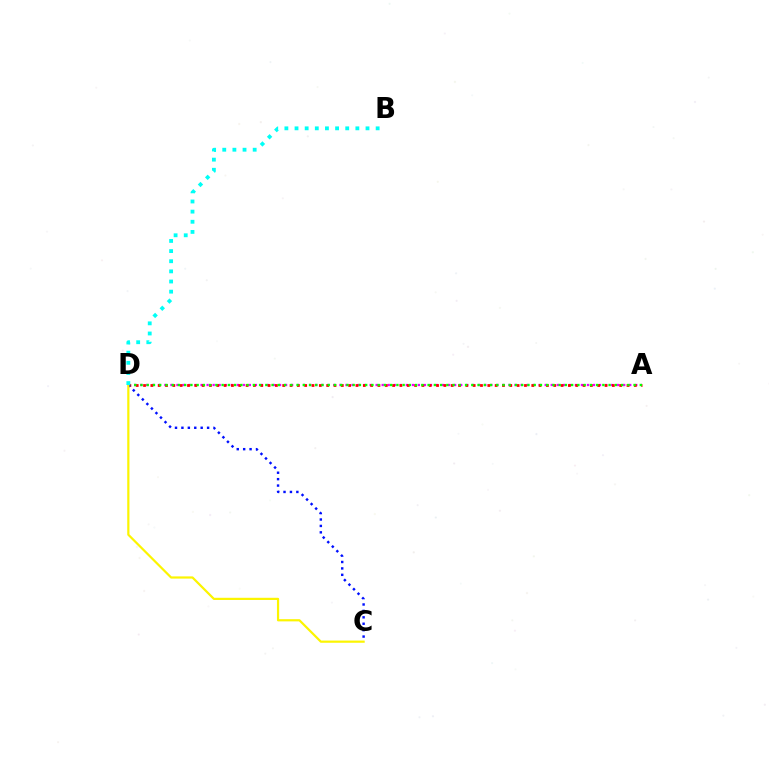{('A', 'D'): [{'color': '#ee00ff', 'line_style': 'dotted', 'thickness': 1.64}, {'color': '#ff0000', 'line_style': 'dotted', 'thickness': 1.99}, {'color': '#08ff00', 'line_style': 'dotted', 'thickness': 1.7}], ('C', 'D'): [{'color': '#0010ff', 'line_style': 'dotted', 'thickness': 1.74}, {'color': '#fcf500', 'line_style': 'solid', 'thickness': 1.58}], ('B', 'D'): [{'color': '#00fff6', 'line_style': 'dotted', 'thickness': 2.76}]}